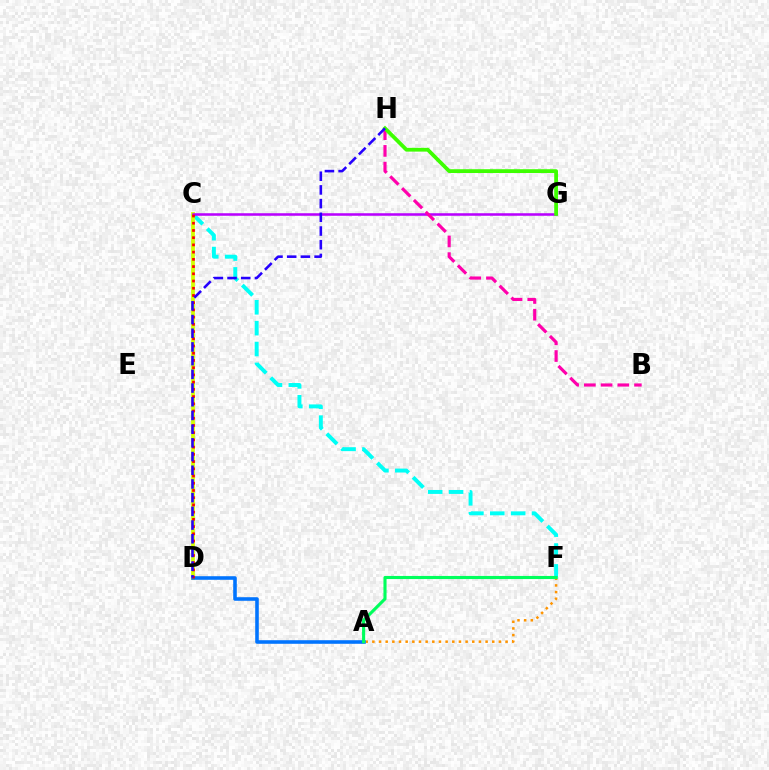{('C', 'F'): [{'color': '#00fff6', 'line_style': 'dashed', 'thickness': 2.84}], ('C', 'D'): [{'color': '#d1ff00', 'line_style': 'solid', 'thickness': 2.71}, {'color': '#ff0000', 'line_style': 'dotted', 'thickness': 1.96}], ('A', 'F'): [{'color': '#ff9400', 'line_style': 'dotted', 'thickness': 1.81}, {'color': '#00ff5c', 'line_style': 'solid', 'thickness': 2.24}], ('C', 'G'): [{'color': '#b900ff', 'line_style': 'solid', 'thickness': 1.83}], ('A', 'D'): [{'color': '#0074ff', 'line_style': 'solid', 'thickness': 2.58}], ('B', 'H'): [{'color': '#ff00ac', 'line_style': 'dashed', 'thickness': 2.27}], ('G', 'H'): [{'color': '#3dff00', 'line_style': 'solid', 'thickness': 2.73}], ('D', 'H'): [{'color': '#2500ff', 'line_style': 'dashed', 'thickness': 1.86}]}